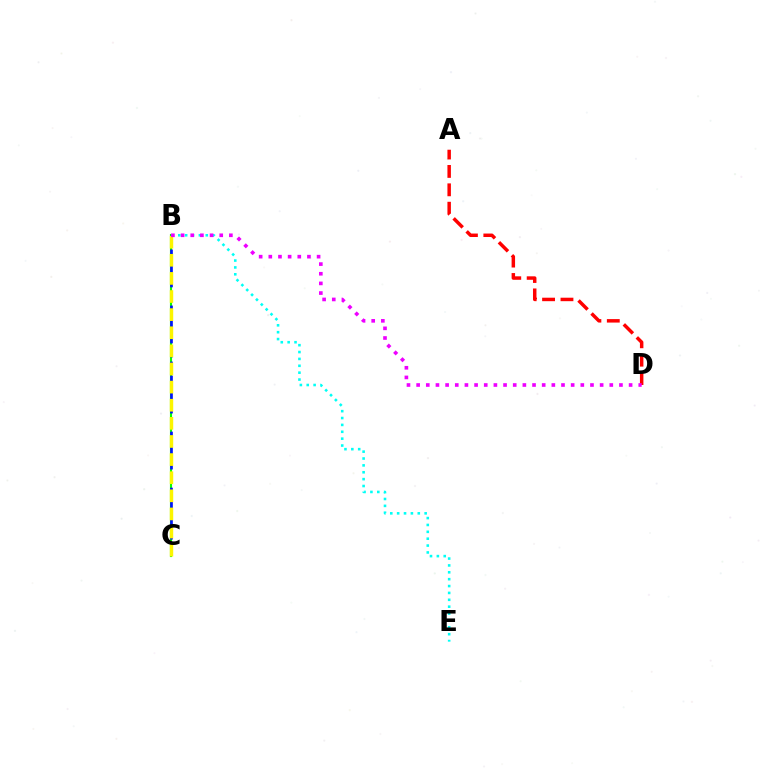{('B', 'C'): [{'color': '#08ff00', 'line_style': 'solid', 'thickness': 1.53}, {'color': '#0010ff', 'line_style': 'dashed', 'thickness': 1.9}, {'color': '#fcf500', 'line_style': 'dashed', 'thickness': 2.46}], ('A', 'D'): [{'color': '#ff0000', 'line_style': 'dashed', 'thickness': 2.5}], ('B', 'E'): [{'color': '#00fff6', 'line_style': 'dotted', 'thickness': 1.87}], ('B', 'D'): [{'color': '#ee00ff', 'line_style': 'dotted', 'thickness': 2.62}]}